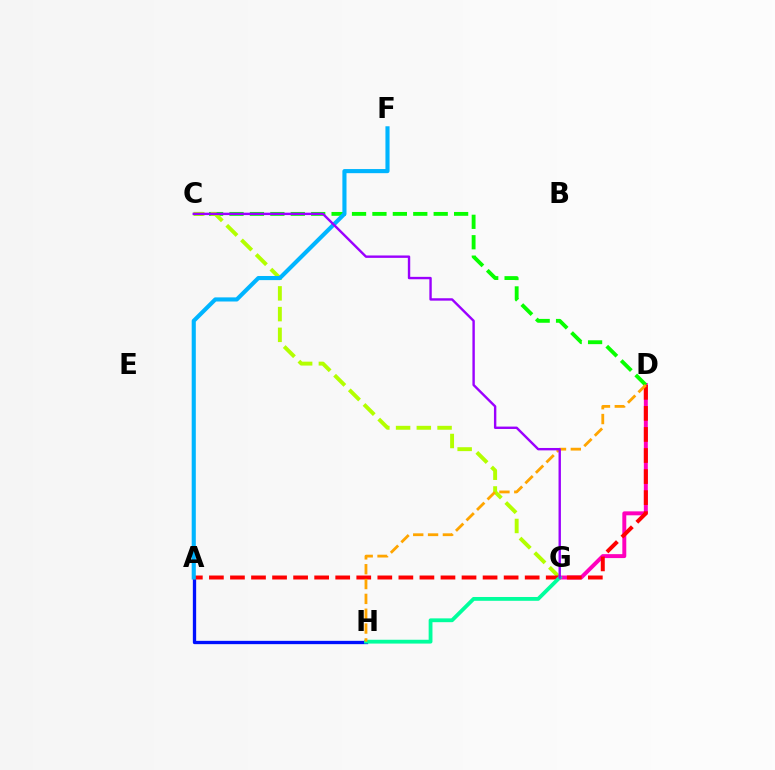{('D', 'G'): [{'color': '#ff00bd', 'line_style': 'solid', 'thickness': 2.84}], ('C', 'D'): [{'color': '#08ff00', 'line_style': 'dashed', 'thickness': 2.77}], ('A', 'H'): [{'color': '#0010ff', 'line_style': 'solid', 'thickness': 2.38}], ('C', 'G'): [{'color': '#b3ff00', 'line_style': 'dashed', 'thickness': 2.82}, {'color': '#9b00ff', 'line_style': 'solid', 'thickness': 1.73}], ('A', 'D'): [{'color': '#ff0000', 'line_style': 'dashed', 'thickness': 2.86}], ('G', 'H'): [{'color': '#00ff9d', 'line_style': 'solid', 'thickness': 2.74}], ('A', 'F'): [{'color': '#00b5ff', 'line_style': 'solid', 'thickness': 2.97}], ('D', 'H'): [{'color': '#ffa500', 'line_style': 'dashed', 'thickness': 2.02}]}